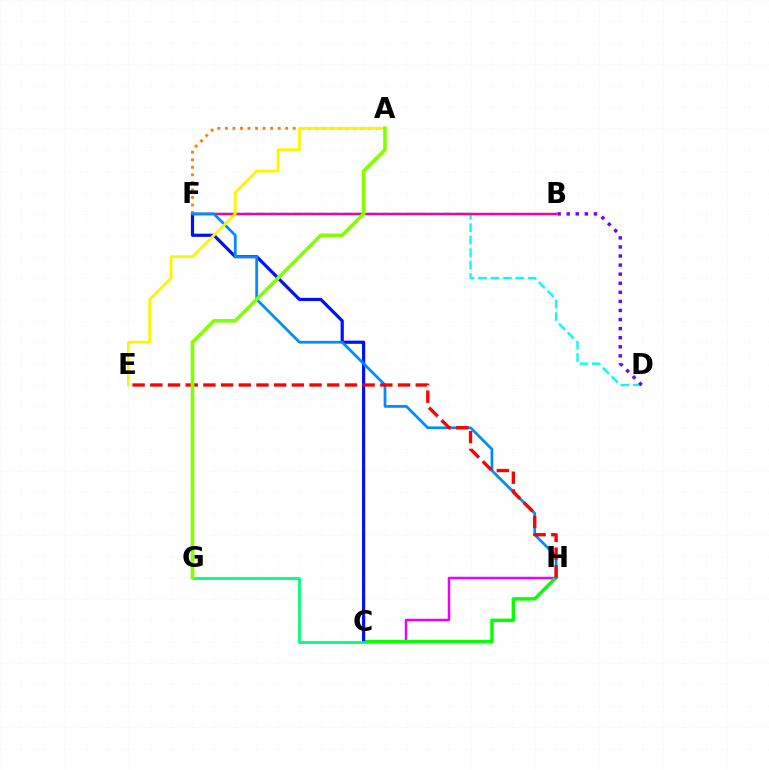{('D', 'F'): [{'color': '#00fff6', 'line_style': 'dashed', 'thickness': 1.69}], ('C', 'H'): [{'color': '#ee00ff', 'line_style': 'solid', 'thickness': 1.8}, {'color': '#08ff00', 'line_style': 'solid', 'thickness': 2.47}], ('B', 'D'): [{'color': '#7200ff', 'line_style': 'dotted', 'thickness': 2.47}], ('B', 'F'): [{'color': '#ff0094', 'line_style': 'solid', 'thickness': 1.78}], ('C', 'F'): [{'color': '#0010ff', 'line_style': 'solid', 'thickness': 2.3}], ('A', 'F'): [{'color': '#ff7c00', 'line_style': 'dotted', 'thickness': 2.05}], ('F', 'H'): [{'color': '#008cff', 'line_style': 'solid', 'thickness': 1.98}], ('E', 'H'): [{'color': '#ff0000', 'line_style': 'dashed', 'thickness': 2.4}], ('C', 'G'): [{'color': '#00ff74', 'line_style': 'solid', 'thickness': 1.99}], ('A', 'E'): [{'color': '#fcf500', 'line_style': 'solid', 'thickness': 1.99}], ('A', 'G'): [{'color': '#84ff00', 'line_style': 'solid', 'thickness': 2.61}]}